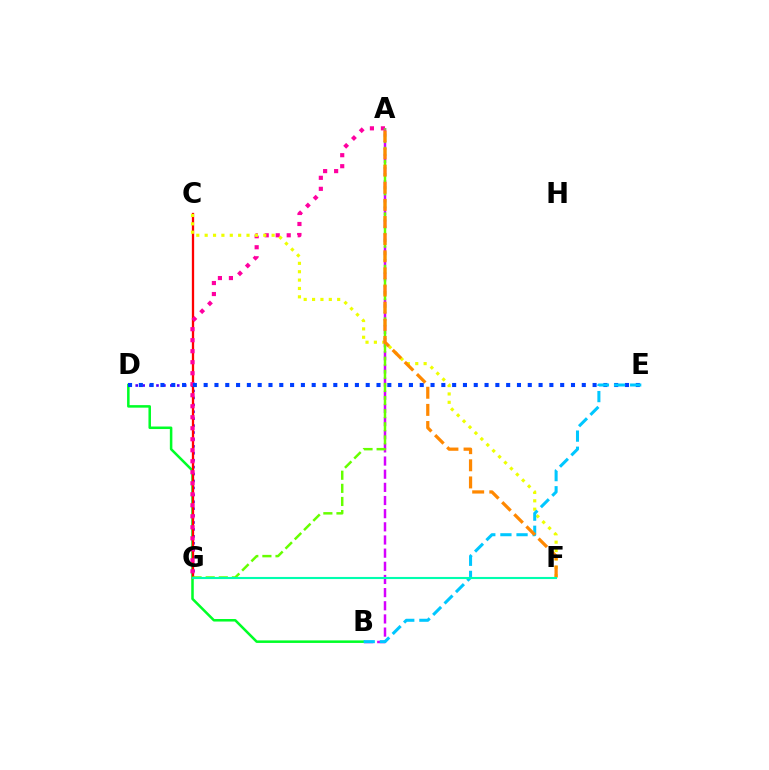{('B', 'D'): [{'color': '#00ff27', 'line_style': 'solid', 'thickness': 1.82}], ('D', 'G'): [{'color': '#4f00ff', 'line_style': 'dotted', 'thickness': 1.88}], ('C', 'G'): [{'color': '#ff0000', 'line_style': 'solid', 'thickness': 1.65}], ('A', 'G'): [{'color': '#ff00a0', 'line_style': 'dotted', 'thickness': 2.99}, {'color': '#66ff00', 'line_style': 'dashed', 'thickness': 1.78}], ('C', 'F'): [{'color': '#eeff00', 'line_style': 'dotted', 'thickness': 2.27}], ('A', 'B'): [{'color': '#d600ff', 'line_style': 'dashed', 'thickness': 1.79}], ('D', 'E'): [{'color': '#003fff', 'line_style': 'dotted', 'thickness': 2.94}], ('B', 'E'): [{'color': '#00c7ff', 'line_style': 'dashed', 'thickness': 2.19}], ('A', 'F'): [{'color': '#ff8800', 'line_style': 'dashed', 'thickness': 2.33}], ('F', 'G'): [{'color': '#00ffaf', 'line_style': 'solid', 'thickness': 1.52}]}